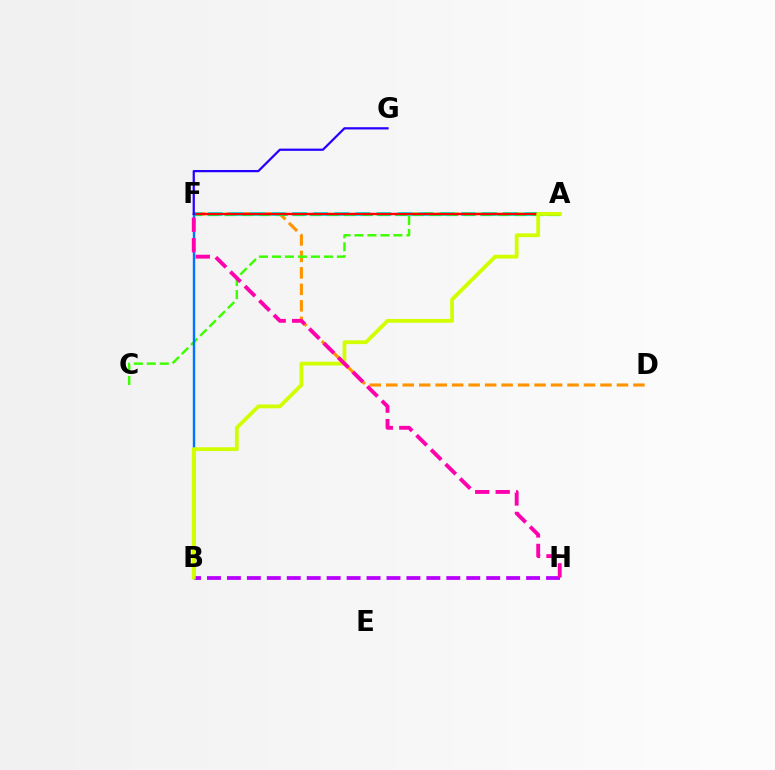{('D', 'F'): [{'color': '#ff9400', 'line_style': 'dashed', 'thickness': 2.24}], ('B', 'H'): [{'color': '#b900ff', 'line_style': 'dashed', 'thickness': 2.71}], ('A', 'F'): [{'color': '#00fff6', 'line_style': 'dashed', 'thickness': 2.86}, {'color': '#00ff5c', 'line_style': 'dashed', 'thickness': 2.32}, {'color': '#ff0000', 'line_style': 'solid', 'thickness': 1.73}], ('A', 'C'): [{'color': '#3dff00', 'line_style': 'dashed', 'thickness': 1.76}], ('B', 'F'): [{'color': '#0074ff', 'line_style': 'solid', 'thickness': 1.73}], ('A', 'B'): [{'color': '#d1ff00', 'line_style': 'solid', 'thickness': 2.74}], ('F', 'G'): [{'color': '#2500ff', 'line_style': 'solid', 'thickness': 1.61}], ('F', 'H'): [{'color': '#ff00ac', 'line_style': 'dashed', 'thickness': 2.78}]}